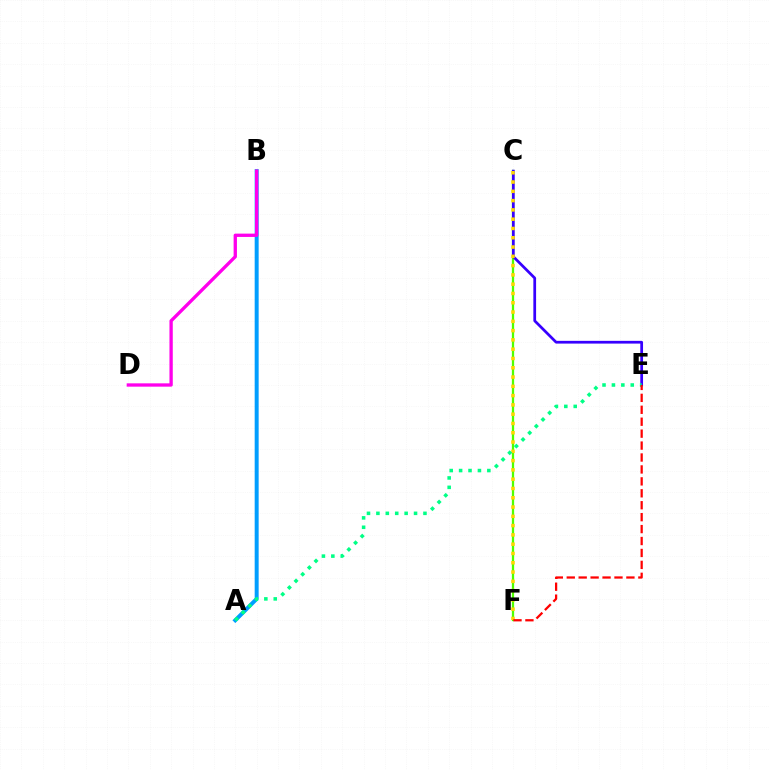{('A', 'B'): [{'color': '#009eff', 'line_style': 'solid', 'thickness': 2.86}], ('C', 'F'): [{'color': '#4fff00', 'line_style': 'solid', 'thickness': 1.64}, {'color': '#ffd500', 'line_style': 'dotted', 'thickness': 2.52}], ('C', 'E'): [{'color': '#3700ff', 'line_style': 'solid', 'thickness': 1.97}], ('B', 'D'): [{'color': '#ff00ed', 'line_style': 'solid', 'thickness': 2.39}], ('A', 'E'): [{'color': '#00ff86', 'line_style': 'dotted', 'thickness': 2.56}], ('E', 'F'): [{'color': '#ff0000', 'line_style': 'dashed', 'thickness': 1.62}]}